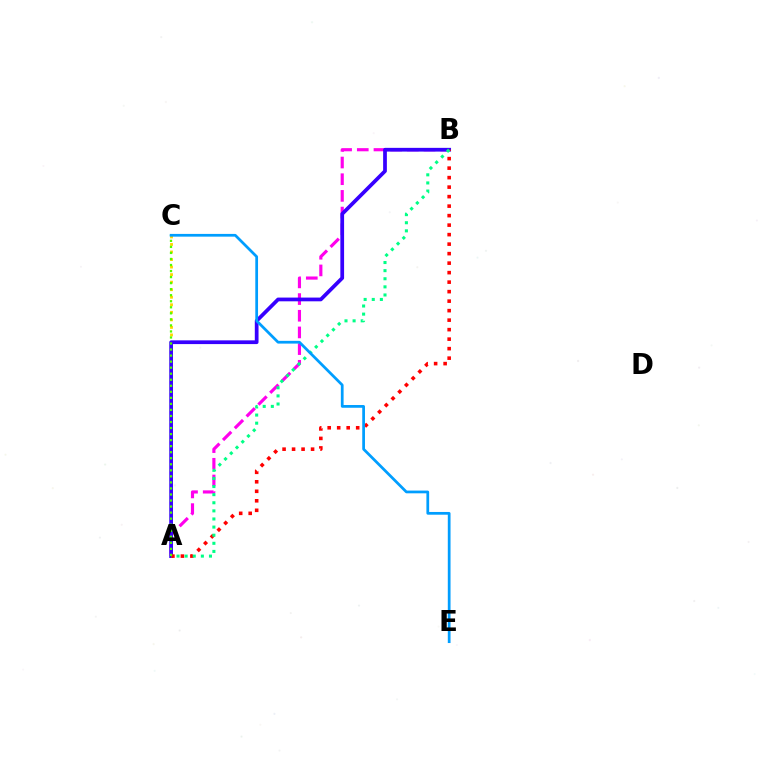{('A', 'C'): [{'color': '#ffd500', 'line_style': 'dotted', 'thickness': 2.05}, {'color': '#4fff00', 'line_style': 'dotted', 'thickness': 1.64}], ('A', 'B'): [{'color': '#ff00ed', 'line_style': 'dashed', 'thickness': 2.27}, {'color': '#3700ff', 'line_style': 'solid', 'thickness': 2.69}, {'color': '#ff0000', 'line_style': 'dotted', 'thickness': 2.58}, {'color': '#00ff86', 'line_style': 'dotted', 'thickness': 2.2}], ('C', 'E'): [{'color': '#009eff', 'line_style': 'solid', 'thickness': 1.97}]}